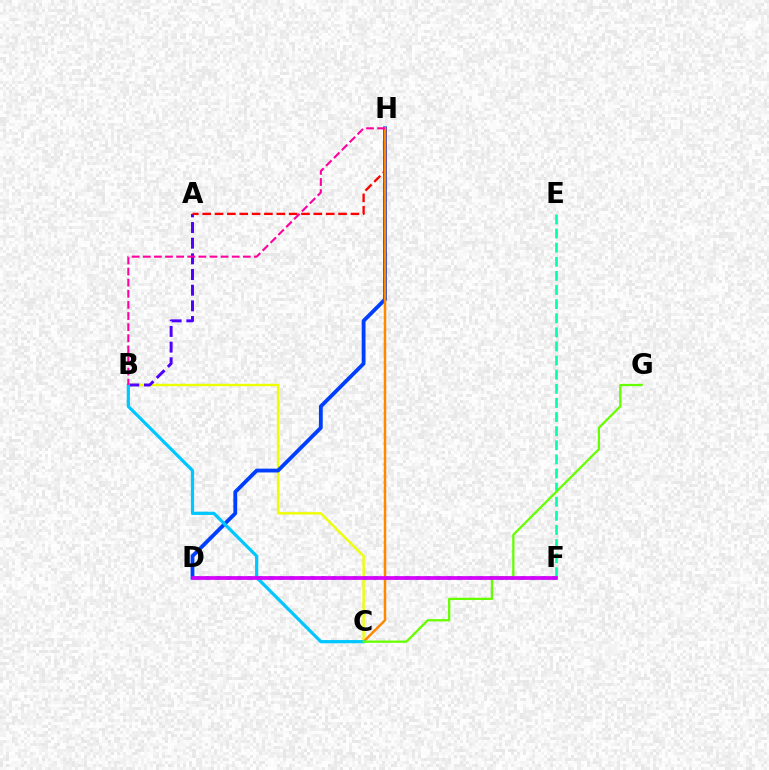{('B', 'C'): [{'color': '#eeff00', 'line_style': 'solid', 'thickness': 1.71}, {'color': '#00c7ff', 'line_style': 'solid', 'thickness': 2.32}], ('D', 'F'): [{'color': '#00ff27', 'line_style': 'dotted', 'thickness': 2.85}, {'color': '#d600ff', 'line_style': 'solid', 'thickness': 2.68}], ('E', 'F'): [{'color': '#00ffaf', 'line_style': 'dashed', 'thickness': 1.92}], ('A', 'B'): [{'color': '#4f00ff', 'line_style': 'dashed', 'thickness': 2.13}], ('D', 'H'): [{'color': '#003fff', 'line_style': 'solid', 'thickness': 2.75}], ('A', 'H'): [{'color': '#ff0000', 'line_style': 'dashed', 'thickness': 1.68}], ('C', 'H'): [{'color': '#ff8800', 'line_style': 'solid', 'thickness': 1.8}], ('C', 'G'): [{'color': '#66ff00', 'line_style': 'solid', 'thickness': 1.64}], ('B', 'H'): [{'color': '#ff00a0', 'line_style': 'dashed', 'thickness': 1.51}]}